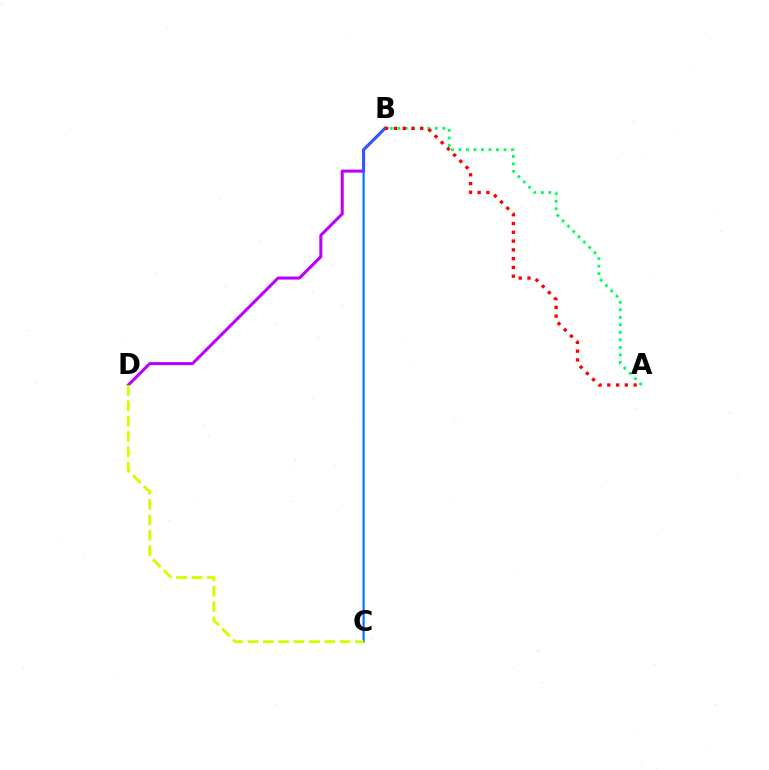{('B', 'D'): [{'color': '#b900ff', 'line_style': 'solid', 'thickness': 2.18}], ('B', 'C'): [{'color': '#0074ff', 'line_style': 'solid', 'thickness': 1.58}], ('A', 'B'): [{'color': '#00ff5c', 'line_style': 'dotted', 'thickness': 2.04}, {'color': '#ff0000', 'line_style': 'dotted', 'thickness': 2.38}], ('C', 'D'): [{'color': '#d1ff00', 'line_style': 'dashed', 'thickness': 2.09}]}